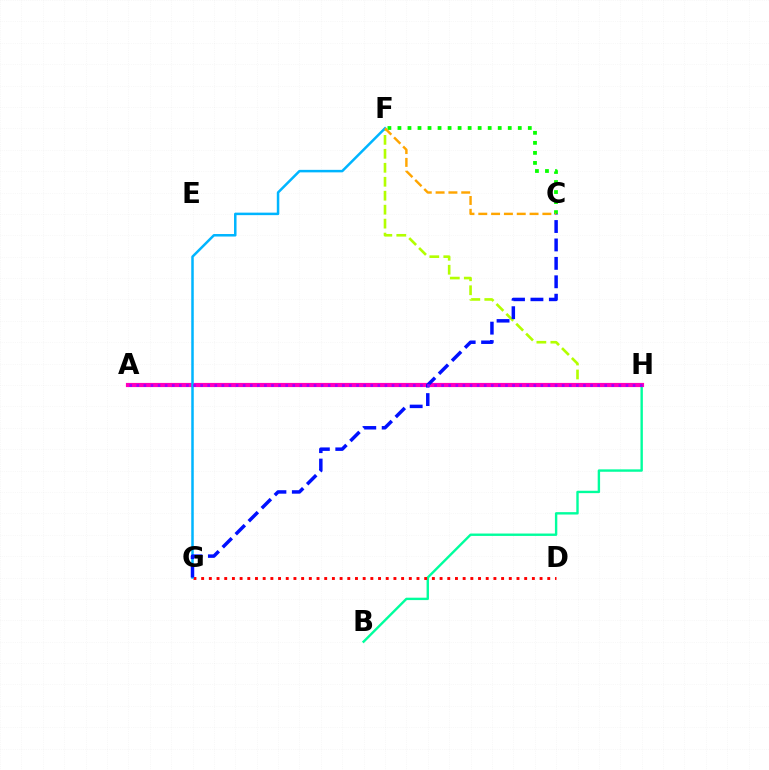{('B', 'H'): [{'color': '#00ff9d', 'line_style': 'solid', 'thickness': 1.72}], ('F', 'H'): [{'color': '#b3ff00', 'line_style': 'dashed', 'thickness': 1.9}], ('C', 'F'): [{'color': '#08ff00', 'line_style': 'dotted', 'thickness': 2.72}, {'color': '#ffa500', 'line_style': 'dashed', 'thickness': 1.74}], ('A', 'H'): [{'color': '#ff00bd', 'line_style': 'solid', 'thickness': 3.0}, {'color': '#9b00ff', 'line_style': 'dotted', 'thickness': 1.93}], ('D', 'G'): [{'color': '#ff0000', 'line_style': 'dotted', 'thickness': 2.09}], ('F', 'G'): [{'color': '#00b5ff', 'line_style': 'solid', 'thickness': 1.8}], ('C', 'G'): [{'color': '#0010ff', 'line_style': 'dashed', 'thickness': 2.5}]}